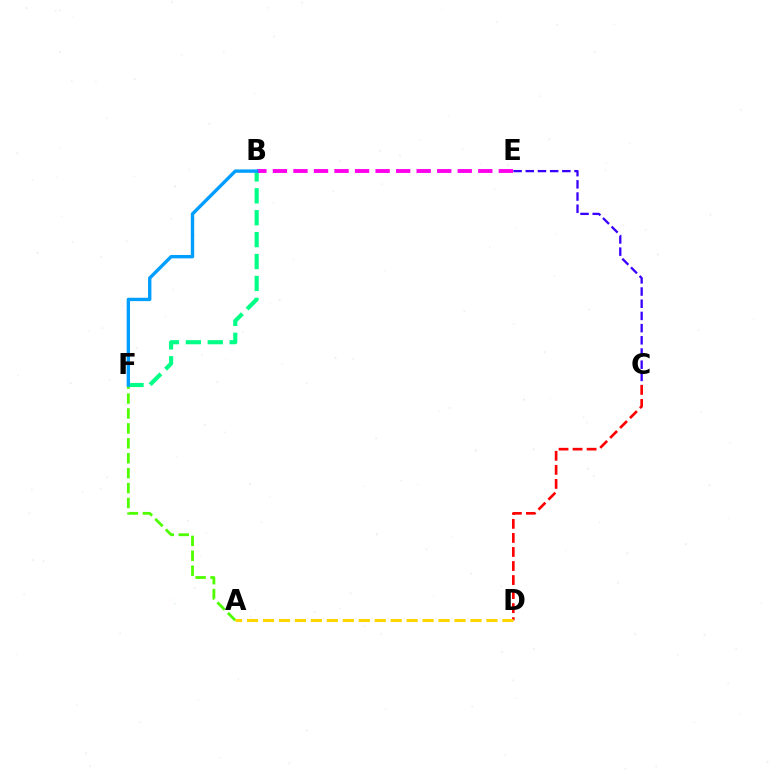{('C', 'E'): [{'color': '#3700ff', 'line_style': 'dashed', 'thickness': 1.66}], ('C', 'D'): [{'color': '#ff0000', 'line_style': 'dashed', 'thickness': 1.91}], ('A', 'F'): [{'color': '#4fff00', 'line_style': 'dashed', 'thickness': 2.03}], ('B', 'F'): [{'color': '#00ff86', 'line_style': 'dashed', 'thickness': 2.98}, {'color': '#009eff', 'line_style': 'solid', 'thickness': 2.43}], ('B', 'E'): [{'color': '#ff00ed', 'line_style': 'dashed', 'thickness': 2.79}], ('A', 'D'): [{'color': '#ffd500', 'line_style': 'dashed', 'thickness': 2.17}]}